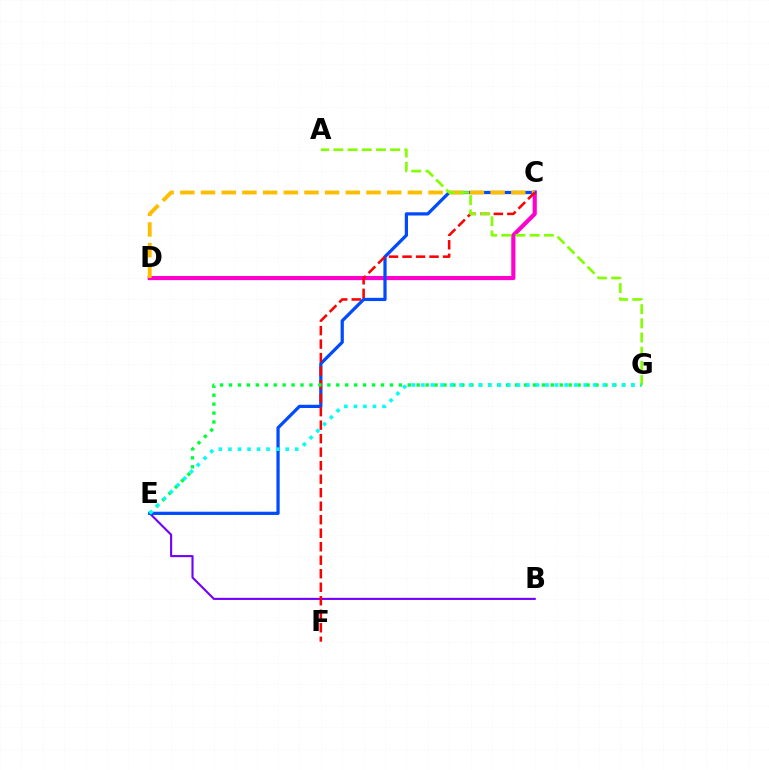{('C', 'D'): [{'color': '#ff00cf', 'line_style': 'solid', 'thickness': 2.98}, {'color': '#ffbd00', 'line_style': 'dashed', 'thickness': 2.81}], ('B', 'E'): [{'color': '#7200ff', 'line_style': 'solid', 'thickness': 1.52}], ('C', 'E'): [{'color': '#004bff', 'line_style': 'solid', 'thickness': 2.33}], ('C', 'F'): [{'color': '#ff0000', 'line_style': 'dashed', 'thickness': 1.83}], ('E', 'G'): [{'color': '#00ff39', 'line_style': 'dotted', 'thickness': 2.43}, {'color': '#00fff6', 'line_style': 'dotted', 'thickness': 2.59}], ('A', 'G'): [{'color': '#84ff00', 'line_style': 'dashed', 'thickness': 1.93}]}